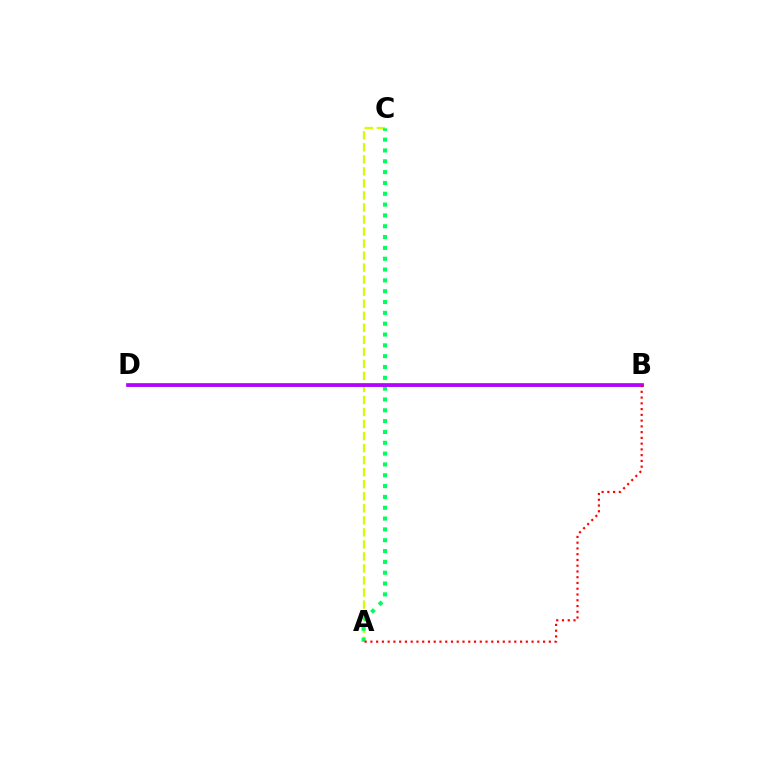{('A', 'C'): [{'color': '#d1ff00', 'line_style': 'dashed', 'thickness': 1.63}, {'color': '#00ff5c', 'line_style': 'dotted', 'thickness': 2.94}], ('B', 'D'): [{'color': '#0074ff', 'line_style': 'solid', 'thickness': 1.81}, {'color': '#b900ff', 'line_style': 'solid', 'thickness': 2.67}], ('A', 'B'): [{'color': '#ff0000', 'line_style': 'dotted', 'thickness': 1.56}]}